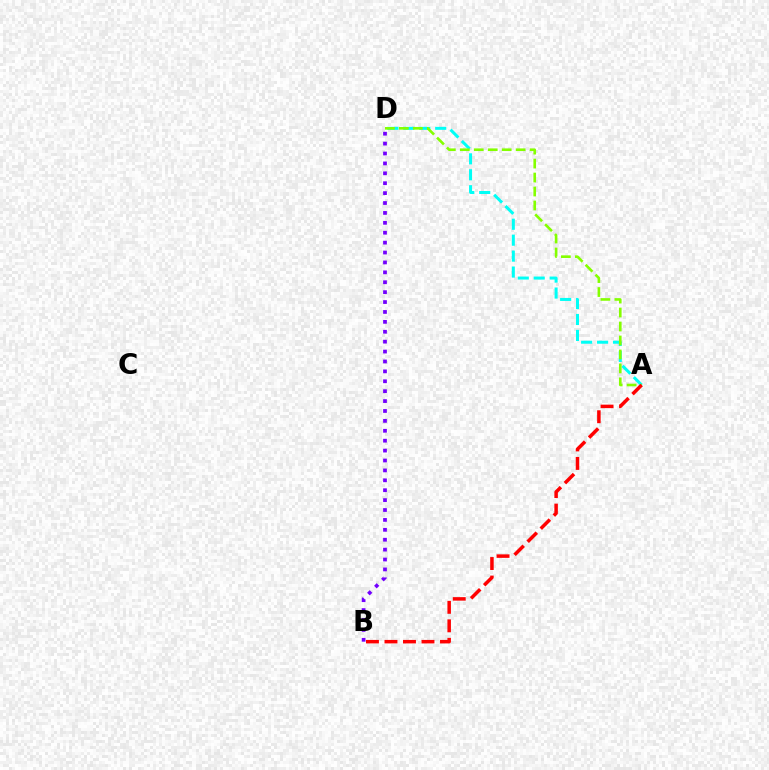{('A', 'D'): [{'color': '#00fff6', 'line_style': 'dashed', 'thickness': 2.17}, {'color': '#84ff00', 'line_style': 'dashed', 'thickness': 1.9}], ('A', 'B'): [{'color': '#ff0000', 'line_style': 'dashed', 'thickness': 2.51}], ('B', 'D'): [{'color': '#7200ff', 'line_style': 'dotted', 'thickness': 2.69}]}